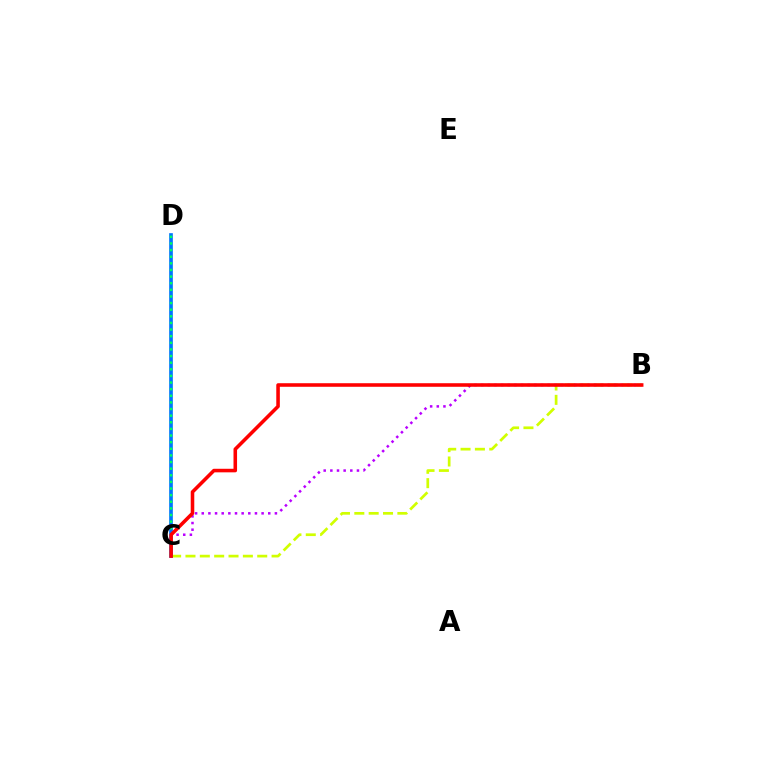{('B', 'C'): [{'color': '#d1ff00', 'line_style': 'dashed', 'thickness': 1.95}, {'color': '#b900ff', 'line_style': 'dotted', 'thickness': 1.81}, {'color': '#ff0000', 'line_style': 'solid', 'thickness': 2.56}], ('C', 'D'): [{'color': '#0074ff', 'line_style': 'solid', 'thickness': 2.64}, {'color': '#00ff5c', 'line_style': 'dotted', 'thickness': 1.8}]}